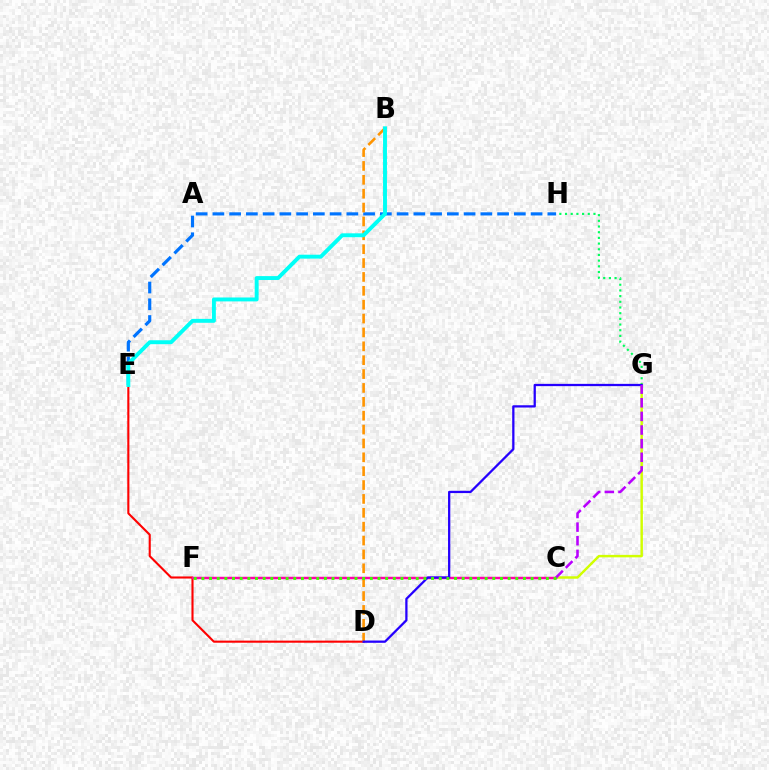{('D', 'E'): [{'color': '#ff0000', 'line_style': 'solid', 'thickness': 1.51}], ('E', 'H'): [{'color': '#0074ff', 'line_style': 'dashed', 'thickness': 2.28}], ('G', 'H'): [{'color': '#00ff5c', 'line_style': 'dotted', 'thickness': 1.55}], ('C', 'G'): [{'color': '#d1ff00', 'line_style': 'solid', 'thickness': 1.77}, {'color': '#b900ff', 'line_style': 'dashed', 'thickness': 1.85}], ('B', 'D'): [{'color': '#ff9400', 'line_style': 'dashed', 'thickness': 1.88}], ('C', 'F'): [{'color': '#ff00ac', 'line_style': 'solid', 'thickness': 1.77}, {'color': '#3dff00', 'line_style': 'dotted', 'thickness': 2.08}], ('D', 'G'): [{'color': '#2500ff', 'line_style': 'solid', 'thickness': 1.64}], ('B', 'E'): [{'color': '#00fff6', 'line_style': 'solid', 'thickness': 2.82}]}